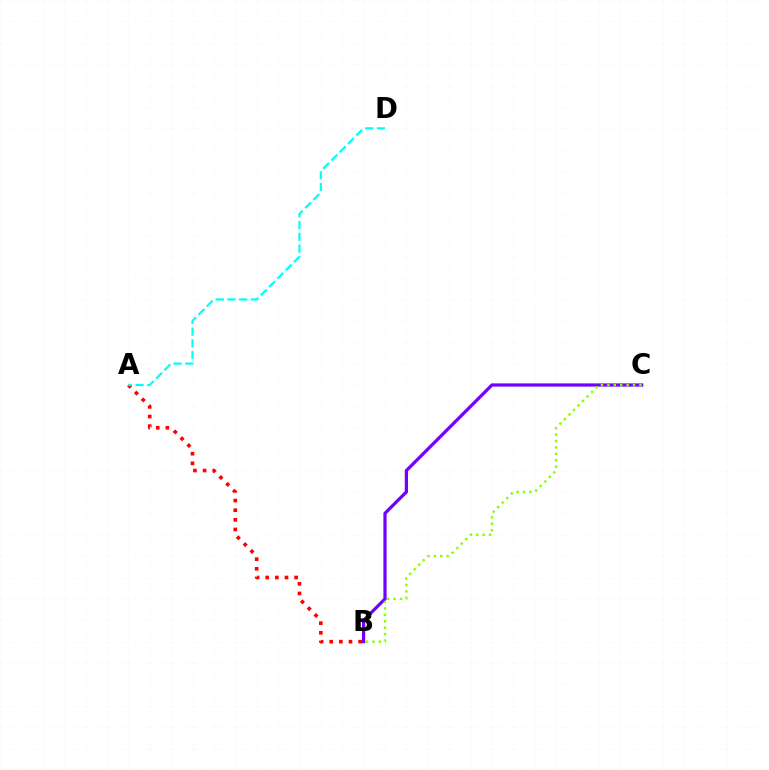{('A', 'B'): [{'color': '#ff0000', 'line_style': 'dotted', 'thickness': 2.62}], ('B', 'C'): [{'color': '#7200ff', 'line_style': 'solid', 'thickness': 2.32}, {'color': '#84ff00', 'line_style': 'dotted', 'thickness': 1.74}], ('A', 'D'): [{'color': '#00fff6', 'line_style': 'dashed', 'thickness': 1.59}]}